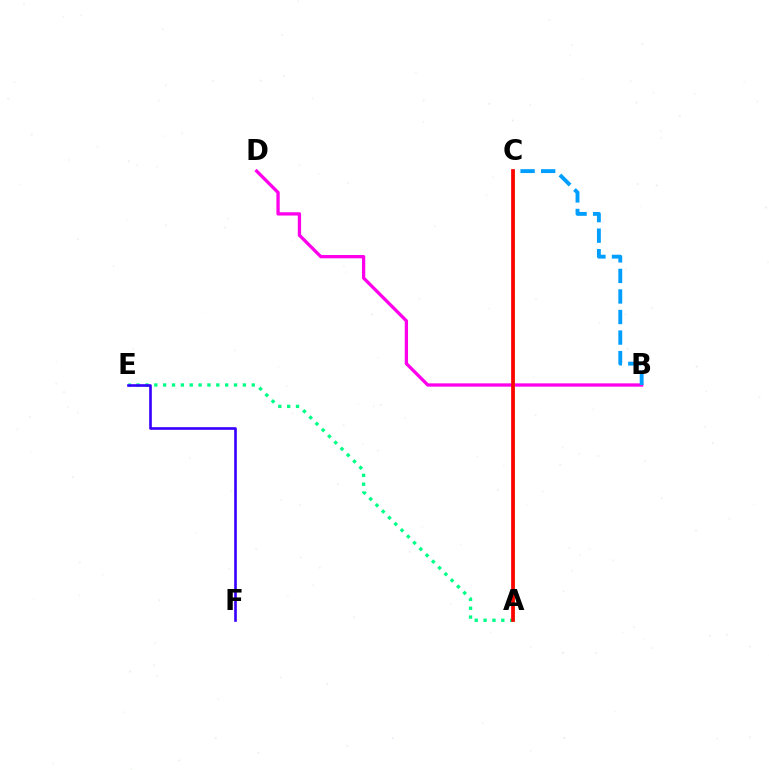{('A', 'E'): [{'color': '#00ff86', 'line_style': 'dotted', 'thickness': 2.41}], ('E', 'F'): [{'color': '#3700ff', 'line_style': 'solid', 'thickness': 1.9}], ('B', 'D'): [{'color': '#ff00ed', 'line_style': 'solid', 'thickness': 2.37}], ('B', 'C'): [{'color': '#009eff', 'line_style': 'dashed', 'thickness': 2.79}], ('A', 'C'): [{'color': '#4fff00', 'line_style': 'solid', 'thickness': 1.82}, {'color': '#ffd500', 'line_style': 'dotted', 'thickness': 2.07}, {'color': '#ff0000', 'line_style': 'solid', 'thickness': 2.67}]}